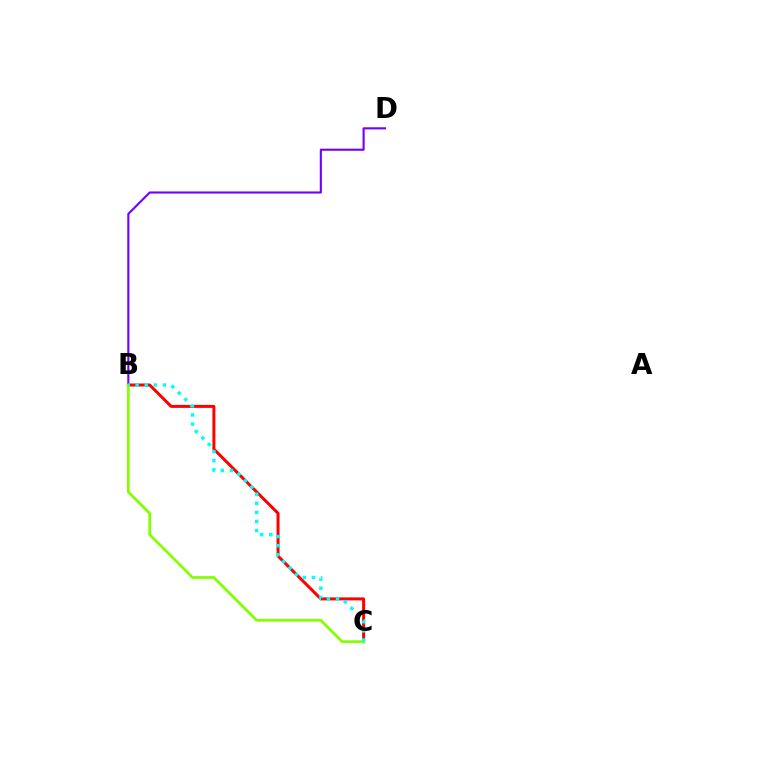{('B', 'D'): [{'color': '#7200ff', 'line_style': 'solid', 'thickness': 1.52}], ('B', 'C'): [{'color': '#ff0000', 'line_style': 'solid', 'thickness': 2.16}, {'color': '#84ff00', 'line_style': 'solid', 'thickness': 1.98}, {'color': '#00fff6', 'line_style': 'dotted', 'thickness': 2.47}]}